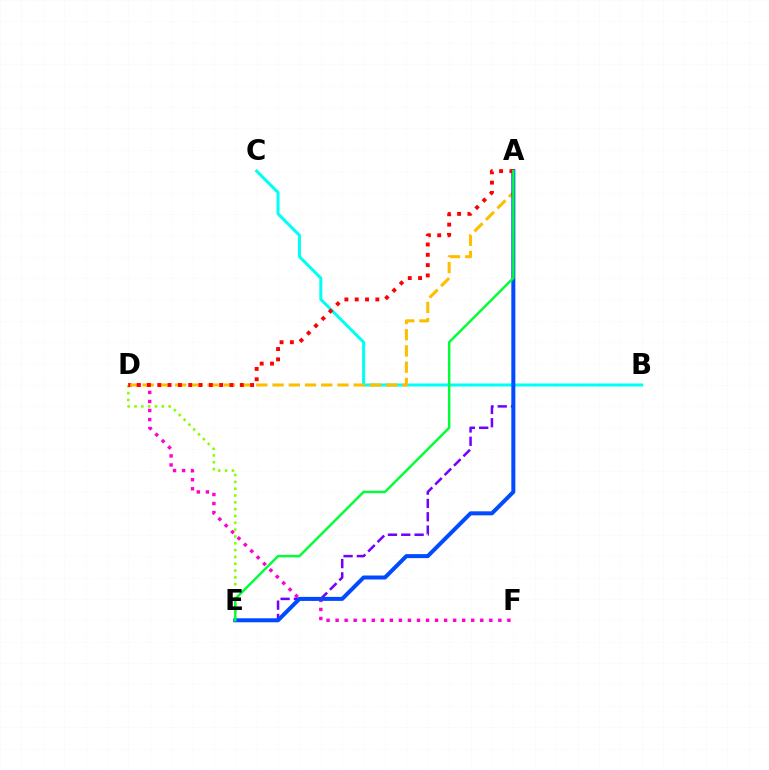{('D', 'E'): [{'color': '#84ff00', 'line_style': 'dotted', 'thickness': 1.85}], ('D', 'F'): [{'color': '#ff00cf', 'line_style': 'dotted', 'thickness': 2.46}], ('B', 'C'): [{'color': '#00fff6', 'line_style': 'solid', 'thickness': 2.18}], ('A', 'E'): [{'color': '#7200ff', 'line_style': 'dashed', 'thickness': 1.81}, {'color': '#004bff', 'line_style': 'solid', 'thickness': 2.88}, {'color': '#00ff39', 'line_style': 'solid', 'thickness': 1.77}], ('A', 'D'): [{'color': '#ffbd00', 'line_style': 'dashed', 'thickness': 2.21}, {'color': '#ff0000', 'line_style': 'dotted', 'thickness': 2.8}]}